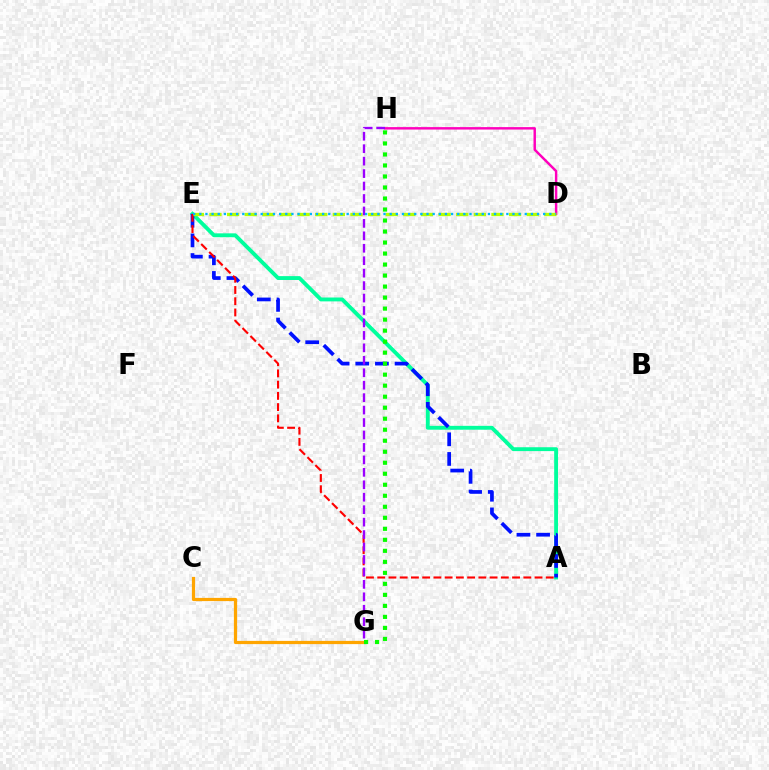{('A', 'E'): [{'color': '#00ff9d', 'line_style': 'solid', 'thickness': 2.78}, {'color': '#0010ff', 'line_style': 'dashed', 'thickness': 2.67}, {'color': '#ff0000', 'line_style': 'dashed', 'thickness': 1.53}], ('D', 'H'): [{'color': '#ff00bd', 'line_style': 'solid', 'thickness': 1.76}], ('C', 'G'): [{'color': '#ffa500', 'line_style': 'solid', 'thickness': 2.31}], ('D', 'E'): [{'color': '#b3ff00', 'line_style': 'dashed', 'thickness': 2.39}, {'color': '#00b5ff', 'line_style': 'dotted', 'thickness': 1.67}], ('G', 'H'): [{'color': '#9b00ff', 'line_style': 'dashed', 'thickness': 1.69}, {'color': '#08ff00', 'line_style': 'dotted', 'thickness': 2.99}]}